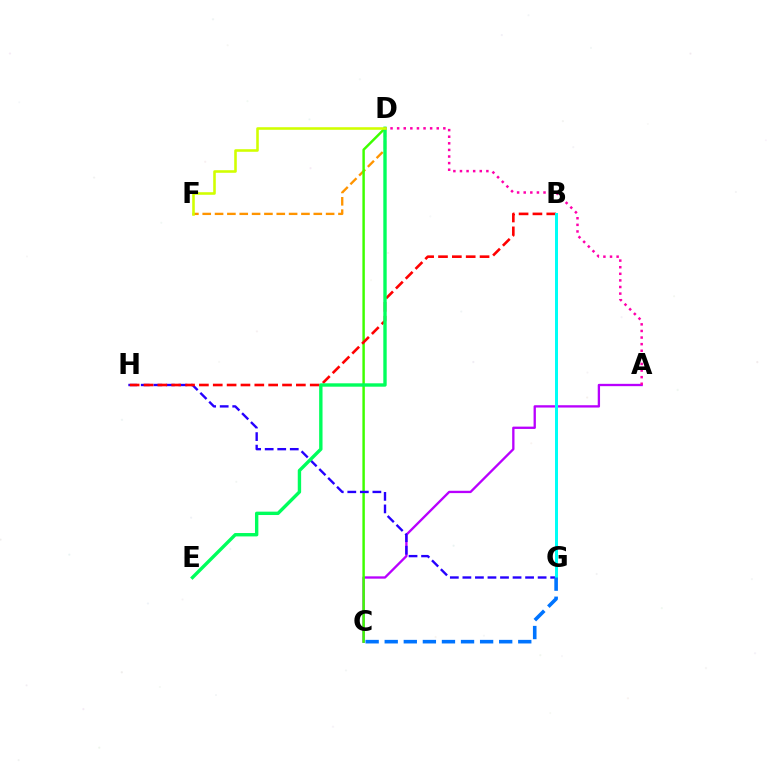{('D', 'F'): [{'color': '#ff9400', 'line_style': 'dashed', 'thickness': 1.68}, {'color': '#d1ff00', 'line_style': 'solid', 'thickness': 1.86}], ('A', 'C'): [{'color': '#b900ff', 'line_style': 'solid', 'thickness': 1.67}], ('C', 'D'): [{'color': '#3dff00', 'line_style': 'solid', 'thickness': 1.77}], ('G', 'H'): [{'color': '#2500ff', 'line_style': 'dashed', 'thickness': 1.7}], ('B', 'H'): [{'color': '#ff0000', 'line_style': 'dashed', 'thickness': 1.88}], ('D', 'E'): [{'color': '#00ff5c', 'line_style': 'solid', 'thickness': 2.43}], ('A', 'D'): [{'color': '#ff00ac', 'line_style': 'dotted', 'thickness': 1.79}], ('B', 'G'): [{'color': '#00fff6', 'line_style': 'solid', 'thickness': 2.16}], ('C', 'G'): [{'color': '#0074ff', 'line_style': 'dashed', 'thickness': 2.59}]}